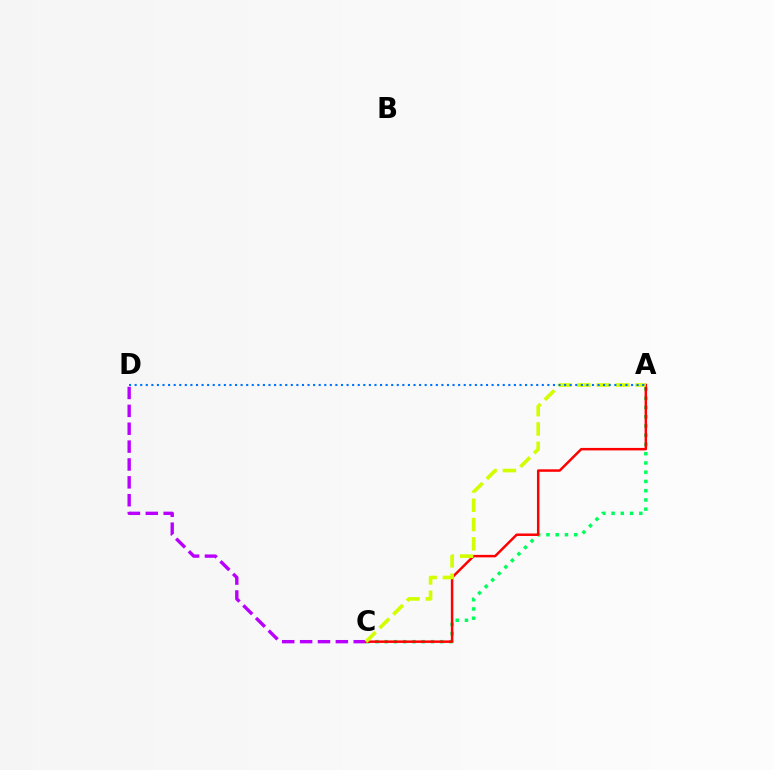{('A', 'C'): [{'color': '#00ff5c', 'line_style': 'dotted', 'thickness': 2.51}, {'color': '#ff0000', 'line_style': 'solid', 'thickness': 1.79}, {'color': '#d1ff00', 'line_style': 'dashed', 'thickness': 2.62}], ('C', 'D'): [{'color': '#b900ff', 'line_style': 'dashed', 'thickness': 2.43}], ('A', 'D'): [{'color': '#0074ff', 'line_style': 'dotted', 'thickness': 1.52}]}